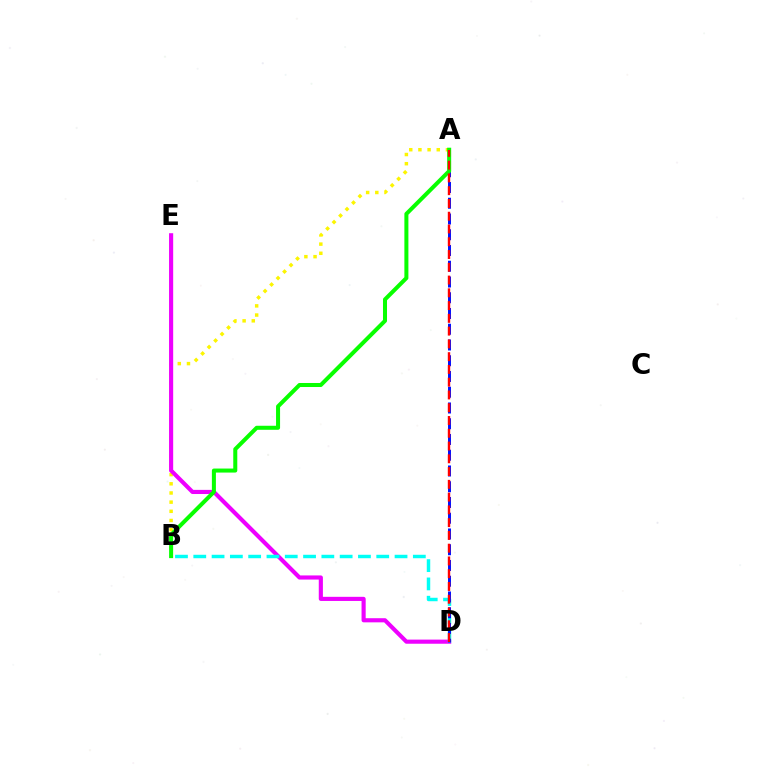{('A', 'B'): [{'color': '#fcf500', 'line_style': 'dotted', 'thickness': 2.49}, {'color': '#08ff00', 'line_style': 'solid', 'thickness': 2.9}], ('D', 'E'): [{'color': '#ee00ff', 'line_style': 'solid', 'thickness': 2.97}], ('B', 'D'): [{'color': '#00fff6', 'line_style': 'dashed', 'thickness': 2.49}], ('A', 'D'): [{'color': '#0010ff', 'line_style': 'dashed', 'thickness': 2.14}, {'color': '#ff0000', 'line_style': 'dashed', 'thickness': 1.73}]}